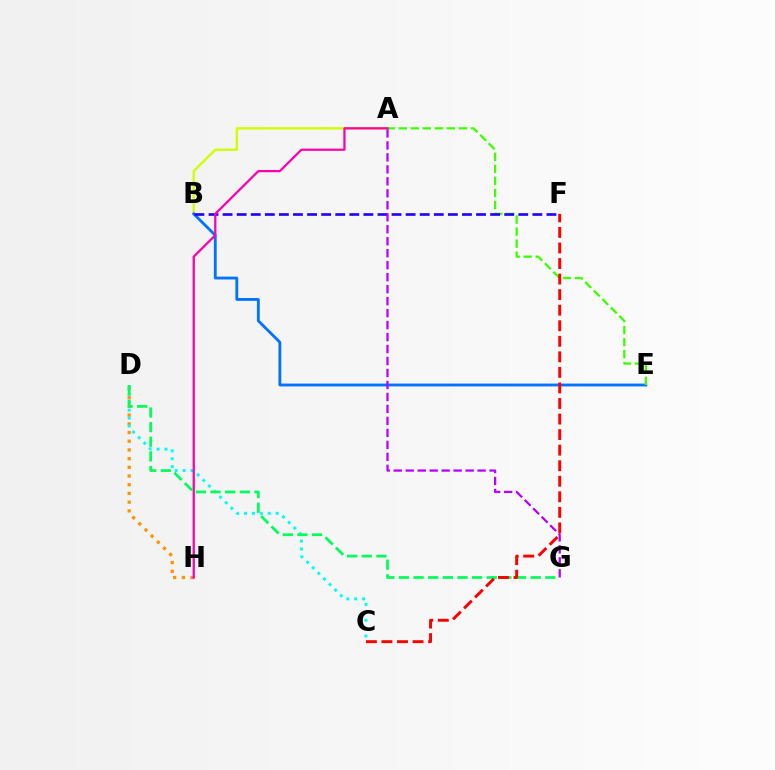{('A', 'B'): [{'color': '#d1ff00', 'line_style': 'solid', 'thickness': 1.74}], ('B', 'E'): [{'color': '#0074ff', 'line_style': 'solid', 'thickness': 2.05}], ('A', 'E'): [{'color': '#3dff00', 'line_style': 'dashed', 'thickness': 1.63}], ('D', 'H'): [{'color': '#ff9400', 'line_style': 'dotted', 'thickness': 2.36}], ('C', 'D'): [{'color': '#00fff6', 'line_style': 'dotted', 'thickness': 2.15}], ('B', 'F'): [{'color': '#2500ff', 'line_style': 'dashed', 'thickness': 1.91}], ('A', 'H'): [{'color': '#ff00ac', 'line_style': 'solid', 'thickness': 1.63}], ('A', 'G'): [{'color': '#b900ff', 'line_style': 'dashed', 'thickness': 1.63}], ('D', 'G'): [{'color': '#00ff5c', 'line_style': 'dashed', 'thickness': 1.99}], ('C', 'F'): [{'color': '#ff0000', 'line_style': 'dashed', 'thickness': 2.11}]}